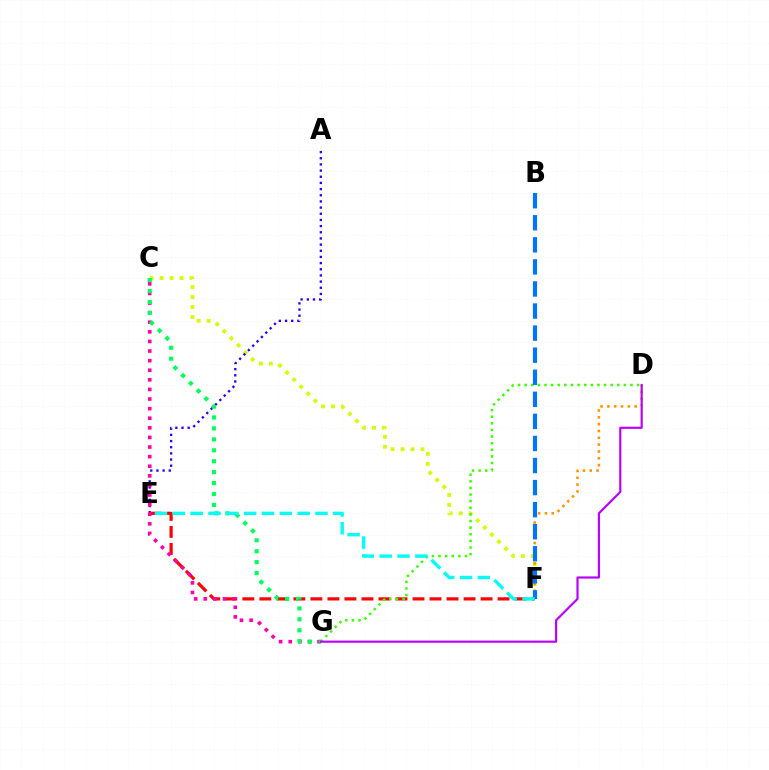{('C', 'F'): [{'color': '#d1ff00', 'line_style': 'dotted', 'thickness': 2.71}], ('A', 'E'): [{'color': '#2500ff', 'line_style': 'dotted', 'thickness': 1.68}], ('E', 'F'): [{'color': '#ff0000', 'line_style': 'dashed', 'thickness': 2.31}, {'color': '#00fff6', 'line_style': 'dashed', 'thickness': 2.42}], ('D', 'G'): [{'color': '#3dff00', 'line_style': 'dotted', 'thickness': 1.8}, {'color': '#b900ff', 'line_style': 'solid', 'thickness': 1.56}], ('D', 'F'): [{'color': '#ff9400', 'line_style': 'dotted', 'thickness': 1.85}], ('C', 'G'): [{'color': '#ff00ac', 'line_style': 'dotted', 'thickness': 2.61}, {'color': '#00ff5c', 'line_style': 'dotted', 'thickness': 2.97}], ('B', 'F'): [{'color': '#0074ff', 'line_style': 'dashed', 'thickness': 3.0}]}